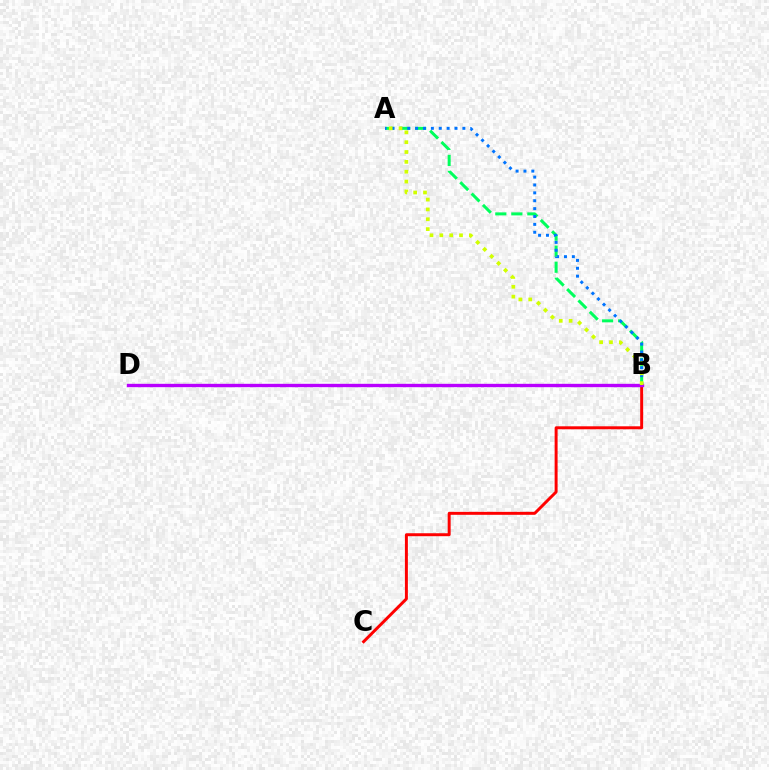{('A', 'B'): [{'color': '#00ff5c', 'line_style': 'dashed', 'thickness': 2.18}, {'color': '#0074ff', 'line_style': 'dotted', 'thickness': 2.14}, {'color': '#d1ff00', 'line_style': 'dotted', 'thickness': 2.68}], ('B', 'C'): [{'color': '#ff0000', 'line_style': 'solid', 'thickness': 2.13}], ('B', 'D'): [{'color': '#b900ff', 'line_style': 'solid', 'thickness': 2.42}]}